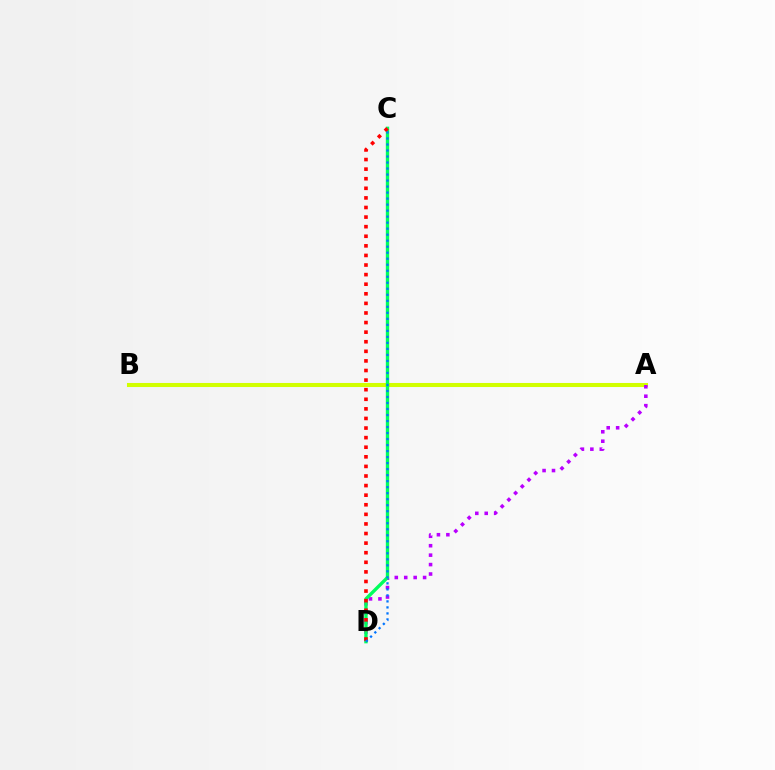{('A', 'B'): [{'color': '#d1ff00', 'line_style': 'solid', 'thickness': 2.92}], ('A', 'D'): [{'color': '#b900ff', 'line_style': 'dotted', 'thickness': 2.56}], ('C', 'D'): [{'color': '#00ff5c', 'line_style': 'solid', 'thickness': 2.42}, {'color': '#ff0000', 'line_style': 'dotted', 'thickness': 2.61}, {'color': '#0074ff', 'line_style': 'dotted', 'thickness': 1.63}]}